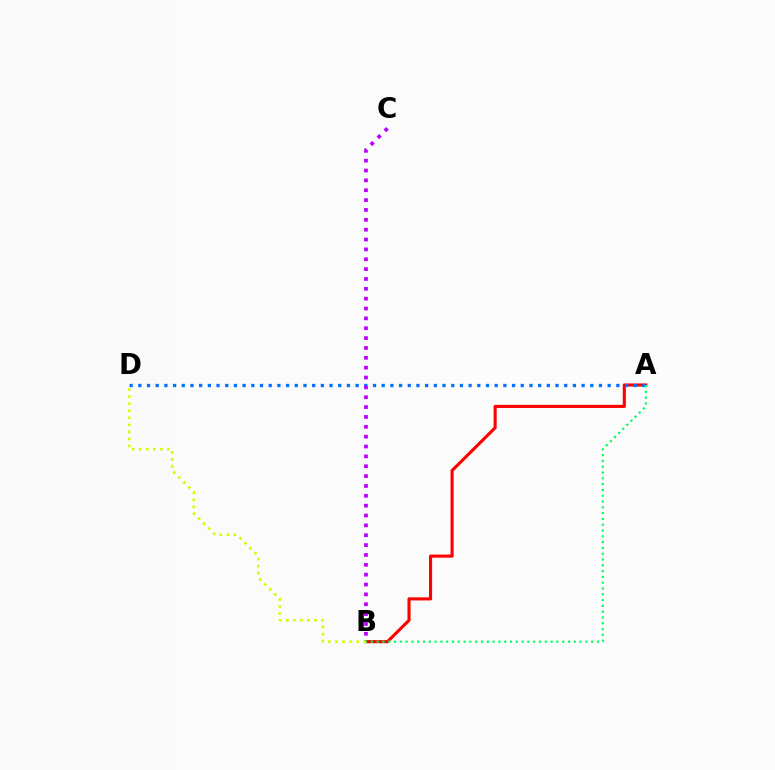{('A', 'B'): [{'color': '#ff0000', 'line_style': 'solid', 'thickness': 2.24}, {'color': '#00ff5c', 'line_style': 'dotted', 'thickness': 1.58}], ('A', 'D'): [{'color': '#0074ff', 'line_style': 'dotted', 'thickness': 2.36}], ('B', 'C'): [{'color': '#b900ff', 'line_style': 'dotted', 'thickness': 2.68}], ('B', 'D'): [{'color': '#d1ff00', 'line_style': 'dotted', 'thickness': 1.92}]}